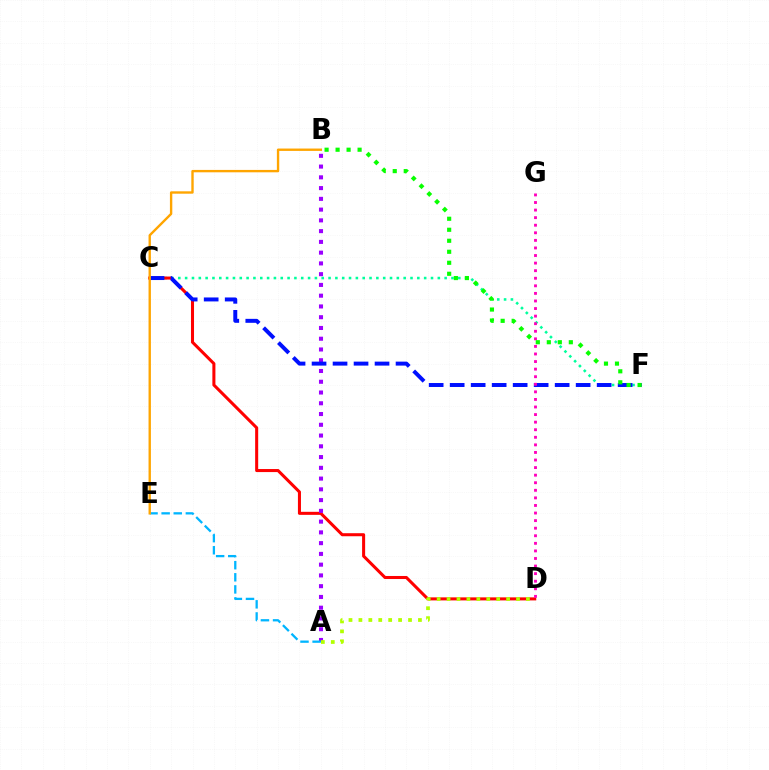{('C', 'F'): [{'color': '#00ff9d', 'line_style': 'dotted', 'thickness': 1.86}, {'color': '#0010ff', 'line_style': 'dashed', 'thickness': 2.85}], ('C', 'D'): [{'color': '#ff0000', 'line_style': 'solid', 'thickness': 2.19}], ('A', 'B'): [{'color': '#9b00ff', 'line_style': 'dotted', 'thickness': 2.92}], ('A', 'E'): [{'color': '#00b5ff', 'line_style': 'dashed', 'thickness': 1.64}], ('A', 'D'): [{'color': '#b3ff00', 'line_style': 'dotted', 'thickness': 2.7}], ('B', 'E'): [{'color': '#ffa500', 'line_style': 'solid', 'thickness': 1.71}], ('D', 'G'): [{'color': '#ff00bd', 'line_style': 'dotted', 'thickness': 2.06}], ('B', 'F'): [{'color': '#08ff00', 'line_style': 'dotted', 'thickness': 2.99}]}